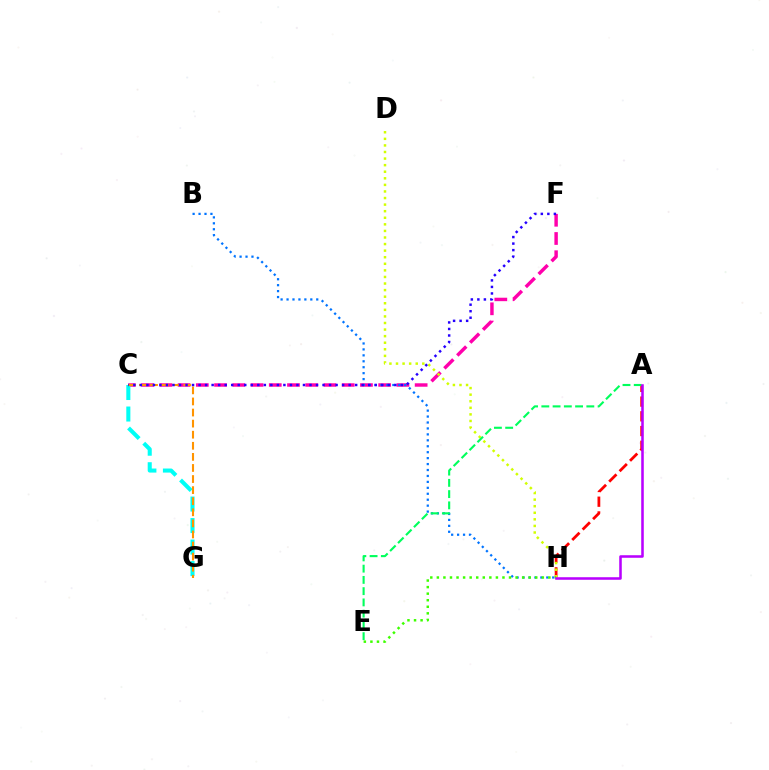{('C', 'F'): [{'color': '#ff00ac', 'line_style': 'dashed', 'thickness': 2.48}, {'color': '#2500ff', 'line_style': 'dotted', 'thickness': 1.77}], ('C', 'G'): [{'color': '#00fff6', 'line_style': 'dashed', 'thickness': 2.92}, {'color': '#ff9400', 'line_style': 'dashed', 'thickness': 1.51}], ('A', 'H'): [{'color': '#ff0000', 'line_style': 'dashed', 'thickness': 2.0}, {'color': '#b900ff', 'line_style': 'solid', 'thickness': 1.83}], ('B', 'H'): [{'color': '#0074ff', 'line_style': 'dotted', 'thickness': 1.61}], ('D', 'H'): [{'color': '#d1ff00', 'line_style': 'dotted', 'thickness': 1.79}], ('E', 'H'): [{'color': '#3dff00', 'line_style': 'dotted', 'thickness': 1.78}], ('A', 'E'): [{'color': '#00ff5c', 'line_style': 'dashed', 'thickness': 1.53}]}